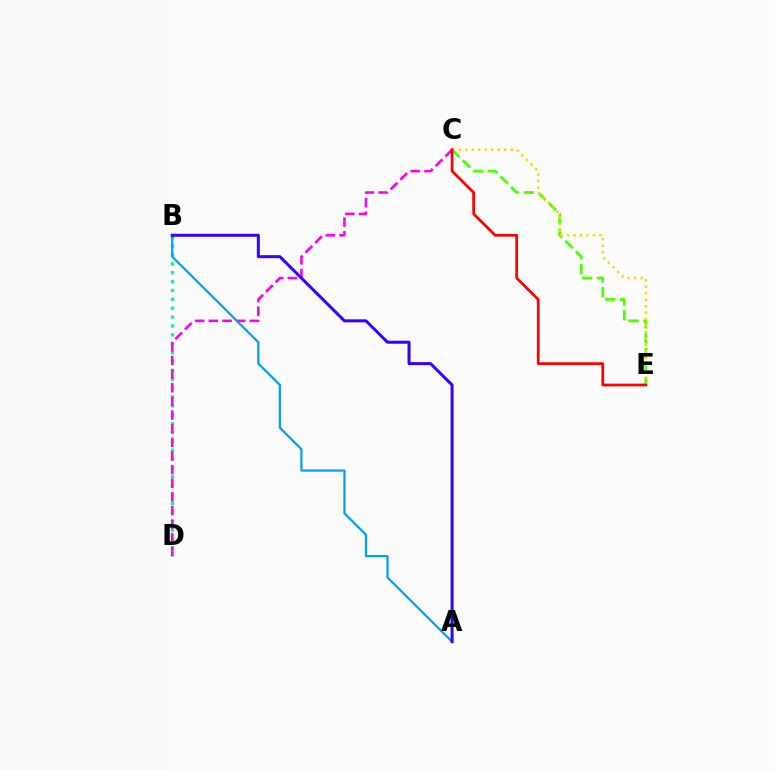{('B', 'D'): [{'color': '#00ff86', 'line_style': 'dotted', 'thickness': 2.41}], ('C', 'D'): [{'color': '#ff00ed', 'line_style': 'dashed', 'thickness': 1.85}], ('C', 'E'): [{'color': '#4fff00', 'line_style': 'dashed', 'thickness': 2.02}, {'color': '#ffd500', 'line_style': 'dotted', 'thickness': 1.76}, {'color': '#ff0000', 'line_style': 'solid', 'thickness': 1.97}], ('A', 'B'): [{'color': '#009eff', 'line_style': 'solid', 'thickness': 1.6}, {'color': '#3700ff', 'line_style': 'solid', 'thickness': 2.17}]}